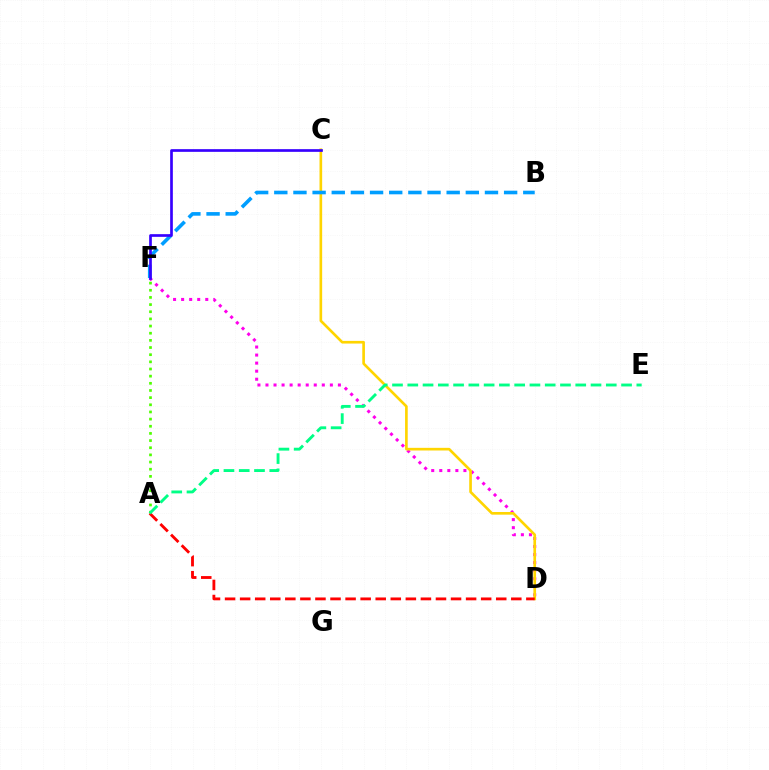{('D', 'F'): [{'color': '#ff00ed', 'line_style': 'dotted', 'thickness': 2.19}], ('C', 'D'): [{'color': '#ffd500', 'line_style': 'solid', 'thickness': 1.91}], ('A', 'F'): [{'color': '#4fff00', 'line_style': 'dotted', 'thickness': 1.94}], ('B', 'F'): [{'color': '#009eff', 'line_style': 'dashed', 'thickness': 2.6}], ('C', 'F'): [{'color': '#3700ff', 'line_style': 'solid', 'thickness': 1.93}], ('A', 'D'): [{'color': '#ff0000', 'line_style': 'dashed', 'thickness': 2.05}], ('A', 'E'): [{'color': '#00ff86', 'line_style': 'dashed', 'thickness': 2.07}]}